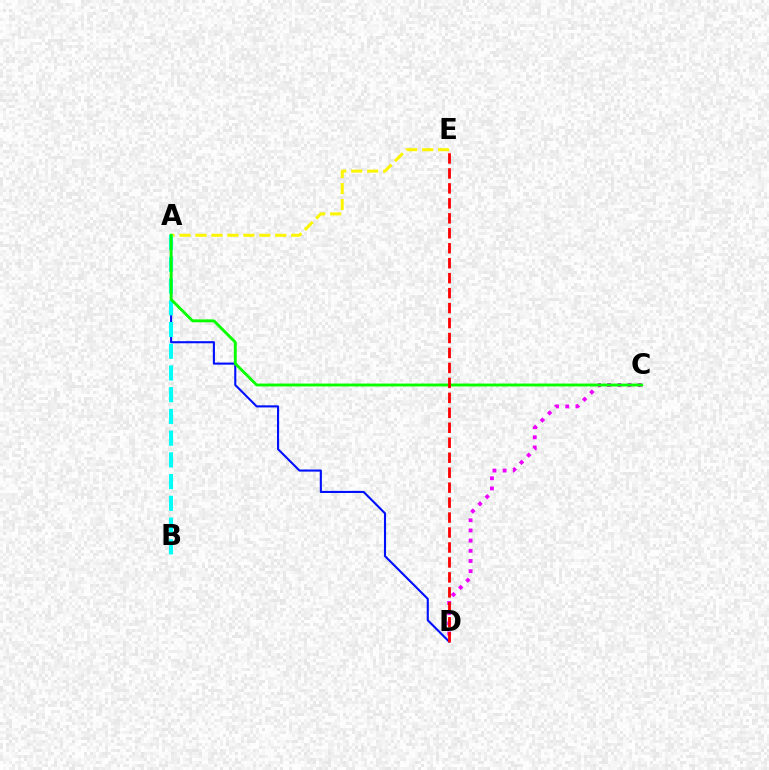{('A', 'D'): [{'color': '#0010ff', 'line_style': 'solid', 'thickness': 1.51}], ('C', 'D'): [{'color': '#ee00ff', 'line_style': 'dotted', 'thickness': 2.76}], ('A', 'E'): [{'color': '#fcf500', 'line_style': 'dashed', 'thickness': 2.17}], ('A', 'B'): [{'color': '#00fff6', 'line_style': 'dashed', 'thickness': 2.95}], ('A', 'C'): [{'color': '#08ff00', 'line_style': 'solid', 'thickness': 2.08}], ('D', 'E'): [{'color': '#ff0000', 'line_style': 'dashed', 'thickness': 2.03}]}